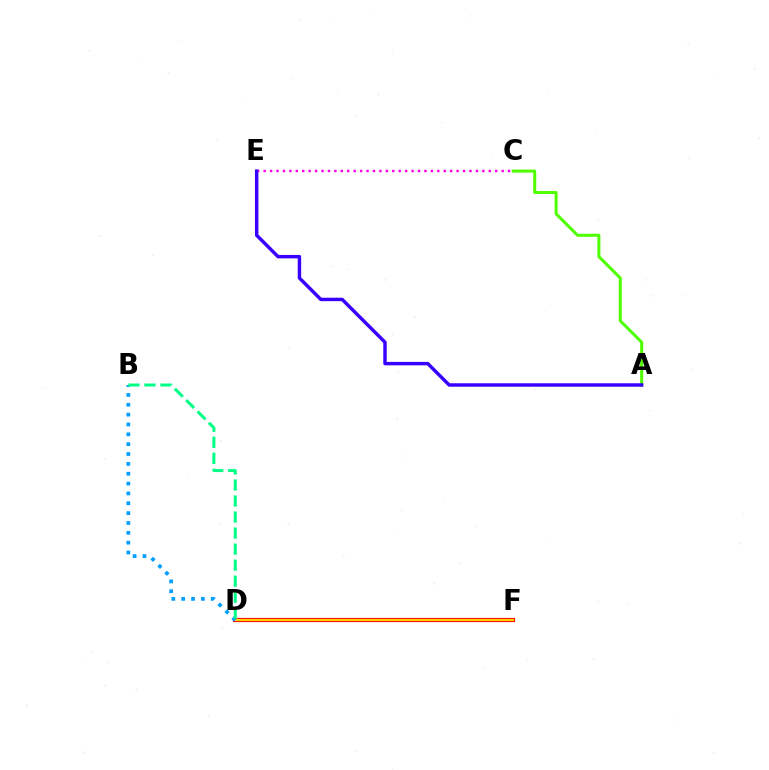{('D', 'F'): [{'color': '#ff0000', 'line_style': 'solid', 'thickness': 3.0}, {'color': '#ffd500', 'line_style': 'solid', 'thickness': 1.58}], ('B', 'D'): [{'color': '#009eff', 'line_style': 'dotted', 'thickness': 2.68}, {'color': '#00ff86', 'line_style': 'dashed', 'thickness': 2.18}], ('A', 'C'): [{'color': '#4fff00', 'line_style': 'solid', 'thickness': 2.16}], ('C', 'E'): [{'color': '#ff00ed', 'line_style': 'dotted', 'thickness': 1.75}], ('A', 'E'): [{'color': '#3700ff', 'line_style': 'solid', 'thickness': 2.48}]}